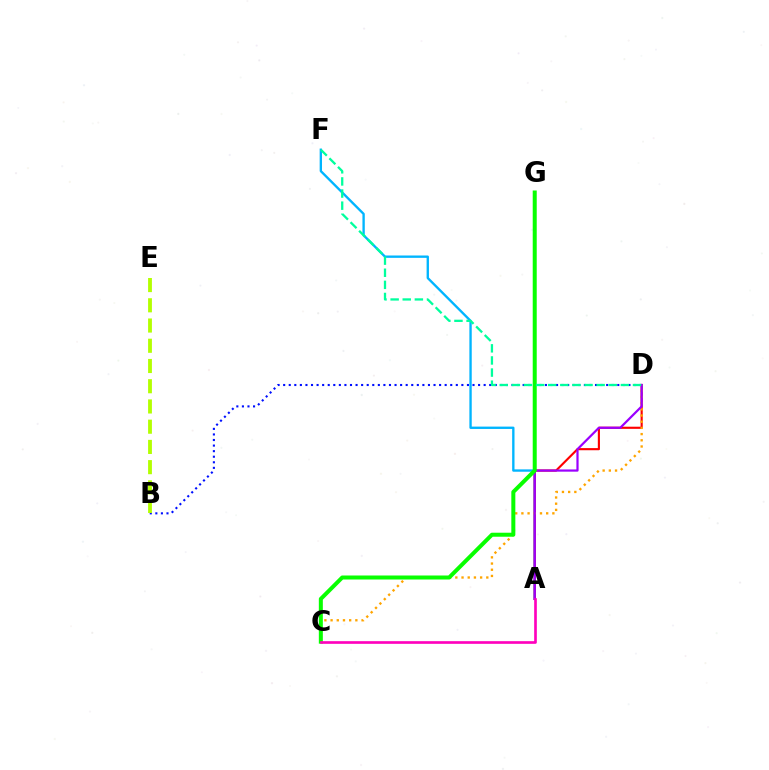{('A', 'F'): [{'color': '#00b5ff', 'line_style': 'solid', 'thickness': 1.69}], ('B', 'D'): [{'color': '#0010ff', 'line_style': 'dotted', 'thickness': 1.51}], ('A', 'D'): [{'color': '#ff0000', 'line_style': 'solid', 'thickness': 1.54}, {'color': '#9b00ff', 'line_style': 'solid', 'thickness': 1.59}], ('C', 'D'): [{'color': '#ffa500', 'line_style': 'dotted', 'thickness': 1.68}], ('B', 'E'): [{'color': '#b3ff00', 'line_style': 'dashed', 'thickness': 2.75}], ('C', 'G'): [{'color': '#08ff00', 'line_style': 'solid', 'thickness': 2.89}], ('D', 'F'): [{'color': '#00ff9d', 'line_style': 'dashed', 'thickness': 1.65}], ('A', 'C'): [{'color': '#ff00bd', 'line_style': 'solid', 'thickness': 1.92}]}